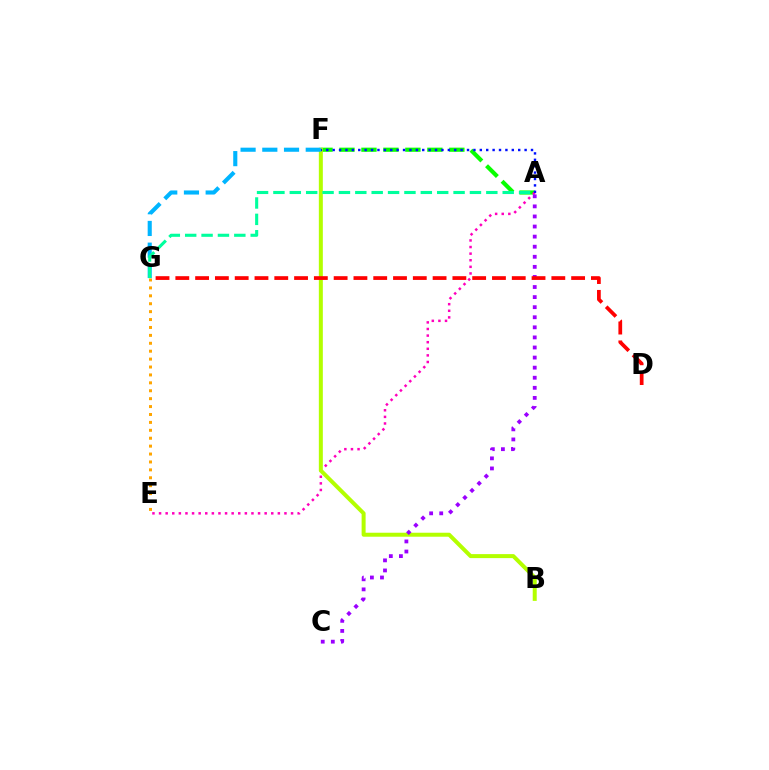{('E', 'G'): [{'color': '#ffa500', 'line_style': 'dotted', 'thickness': 2.15}], ('A', 'F'): [{'color': '#08ff00', 'line_style': 'dashed', 'thickness': 2.99}, {'color': '#0010ff', 'line_style': 'dotted', 'thickness': 1.74}], ('A', 'E'): [{'color': '#ff00bd', 'line_style': 'dotted', 'thickness': 1.79}], ('B', 'F'): [{'color': '#b3ff00', 'line_style': 'solid', 'thickness': 2.88}], ('F', 'G'): [{'color': '#00b5ff', 'line_style': 'dashed', 'thickness': 2.95}], ('A', 'C'): [{'color': '#9b00ff', 'line_style': 'dotted', 'thickness': 2.74}], ('A', 'G'): [{'color': '#00ff9d', 'line_style': 'dashed', 'thickness': 2.22}], ('D', 'G'): [{'color': '#ff0000', 'line_style': 'dashed', 'thickness': 2.69}]}